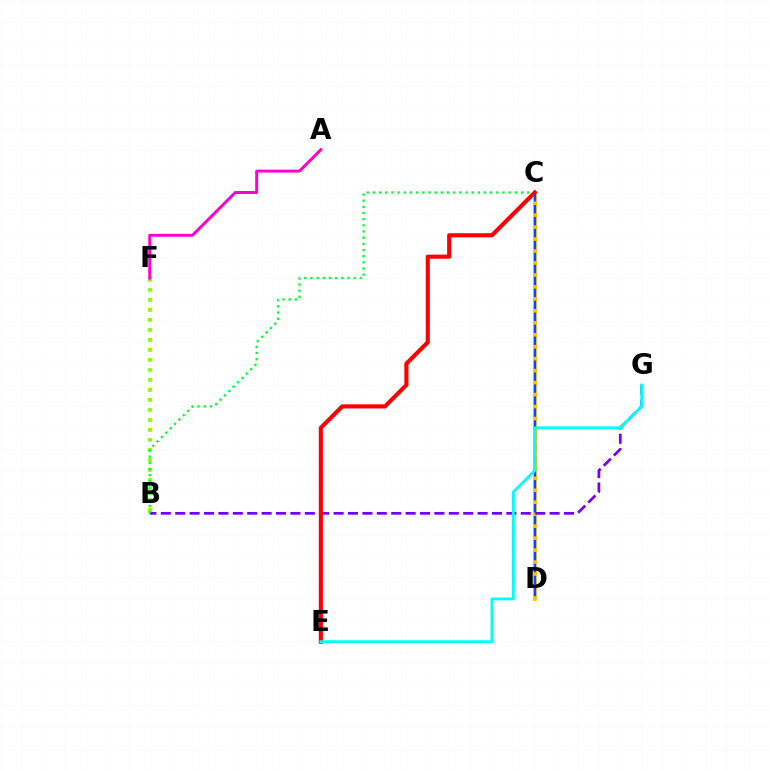{('C', 'D'): [{'color': '#ffbd00', 'line_style': 'solid', 'thickness': 2.72}, {'color': '#004bff', 'line_style': 'dashed', 'thickness': 1.63}], ('B', 'F'): [{'color': '#84ff00', 'line_style': 'dotted', 'thickness': 2.72}], ('B', 'G'): [{'color': '#7200ff', 'line_style': 'dashed', 'thickness': 1.96}], ('B', 'C'): [{'color': '#00ff39', 'line_style': 'dotted', 'thickness': 1.68}], ('A', 'F'): [{'color': '#ff00cf', 'line_style': 'solid', 'thickness': 2.12}], ('C', 'E'): [{'color': '#ff0000', 'line_style': 'solid', 'thickness': 2.95}], ('E', 'G'): [{'color': '#00fff6', 'line_style': 'solid', 'thickness': 2.02}]}